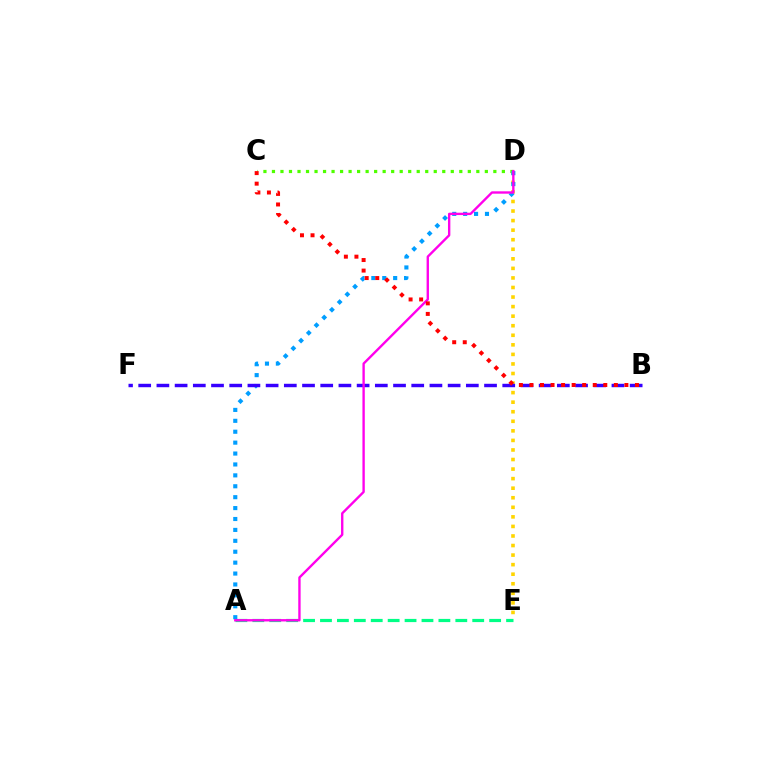{('C', 'D'): [{'color': '#4fff00', 'line_style': 'dotted', 'thickness': 2.31}], ('A', 'E'): [{'color': '#00ff86', 'line_style': 'dashed', 'thickness': 2.3}], ('D', 'E'): [{'color': '#ffd500', 'line_style': 'dotted', 'thickness': 2.6}], ('A', 'D'): [{'color': '#009eff', 'line_style': 'dotted', 'thickness': 2.96}, {'color': '#ff00ed', 'line_style': 'solid', 'thickness': 1.7}], ('B', 'F'): [{'color': '#3700ff', 'line_style': 'dashed', 'thickness': 2.47}], ('B', 'C'): [{'color': '#ff0000', 'line_style': 'dotted', 'thickness': 2.87}]}